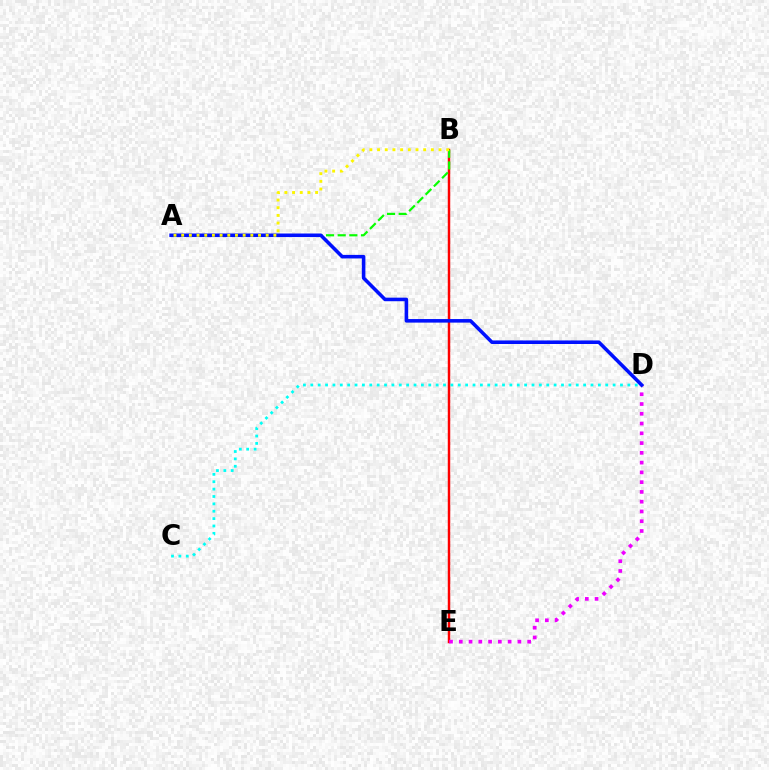{('B', 'E'): [{'color': '#ff0000', 'line_style': 'solid', 'thickness': 1.77}], ('D', 'E'): [{'color': '#ee00ff', 'line_style': 'dotted', 'thickness': 2.65}], ('C', 'D'): [{'color': '#00fff6', 'line_style': 'dotted', 'thickness': 2.0}], ('A', 'B'): [{'color': '#08ff00', 'line_style': 'dashed', 'thickness': 1.58}, {'color': '#fcf500', 'line_style': 'dotted', 'thickness': 2.09}], ('A', 'D'): [{'color': '#0010ff', 'line_style': 'solid', 'thickness': 2.56}]}